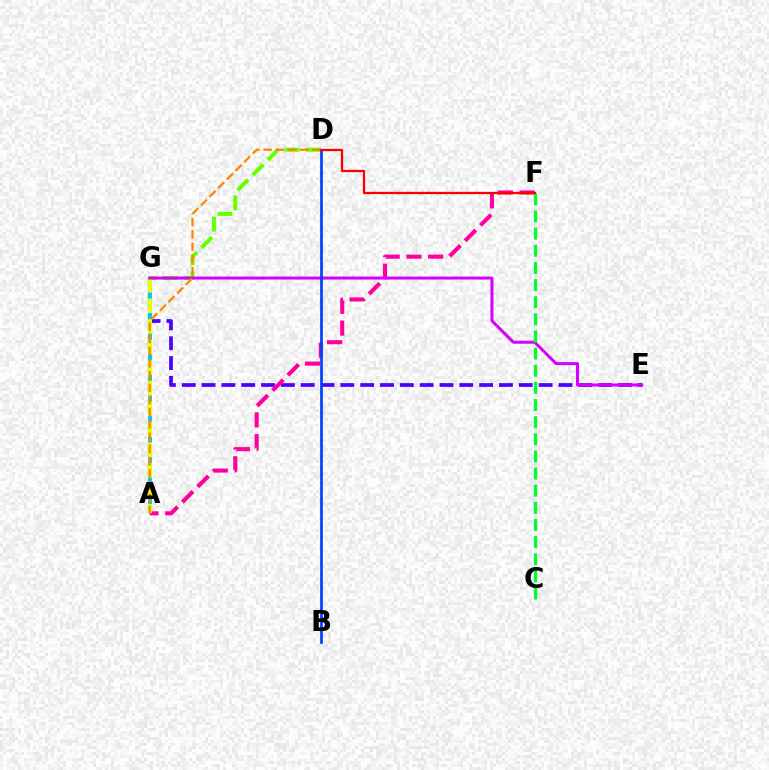{('A', 'G'): [{'color': '#00ffaf', 'line_style': 'dashed', 'thickness': 1.79}, {'color': '#00c7ff', 'line_style': 'dashed', 'thickness': 2.8}, {'color': '#eeff00', 'line_style': 'dashed', 'thickness': 2.79}], ('A', 'D'): [{'color': '#66ff00', 'line_style': 'dashed', 'thickness': 2.89}, {'color': '#ff8800', 'line_style': 'dashed', 'thickness': 1.66}], ('E', 'G'): [{'color': '#4f00ff', 'line_style': 'dashed', 'thickness': 2.69}, {'color': '#d600ff', 'line_style': 'solid', 'thickness': 2.16}], ('A', 'F'): [{'color': '#ff00a0', 'line_style': 'dashed', 'thickness': 2.96}], ('B', 'D'): [{'color': '#003fff', 'line_style': 'solid', 'thickness': 1.93}], ('C', 'F'): [{'color': '#00ff27', 'line_style': 'dashed', 'thickness': 2.33}], ('D', 'F'): [{'color': '#ff0000', 'line_style': 'solid', 'thickness': 1.65}]}